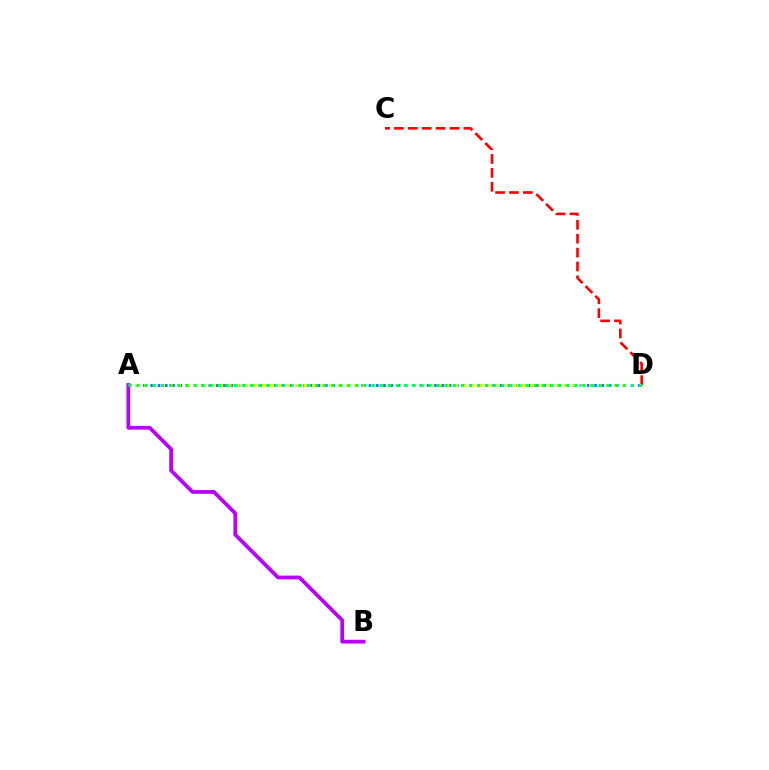{('A', 'D'): [{'color': '#0074ff', 'line_style': 'dotted', 'thickness': 1.98}, {'color': '#d1ff00', 'line_style': 'dotted', 'thickness': 2.28}, {'color': '#00ff5c', 'line_style': 'dotted', 'thickness': 2.2}], ('C', 'D'): [{'color': '#ff0000', 'line_style': 'dashed', 'thickness': 1.89}], ('A', 'B'): [{'color': '#b900ff', 'line_style': 'solid', 'thickness': 2.72}]}